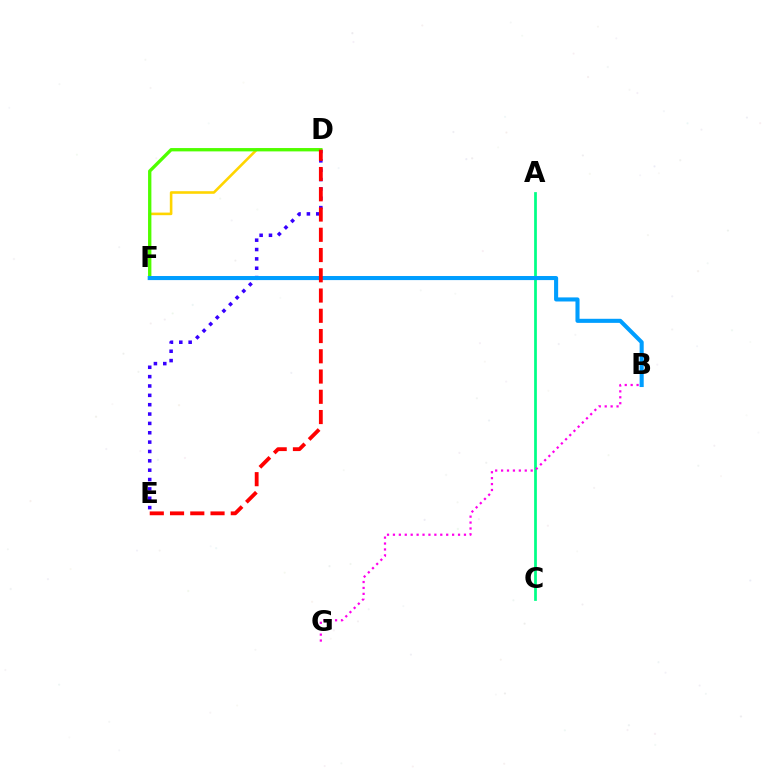{('D', 'F'): [{'color': '#ffd500', 'line_style': 'solid', 'thickness': 1.87}, {'color': '#4fff00', 'line_style': 'solid', 'thickness': 2.39}], ('A', 'C'): [{'color': '#00ff86', 'line_style': 'solid', 'thickness': 1.97}], ('D', 'E'): [{'color': '#3700ff', 'line_style': 'dotted', 'thickness': 2.54}, {'color': '#ff0000', 'line_style': 'dashed', 'thickness': 2.75}], ('B', 'G'): [{'color': '#ff00ed', 'line_style': 'dotted', 'thickness': 1.61}], ('B', 'F'): [{'color': '#009eff', 'line_style': 'solid', 'thickness': 2.94}]}